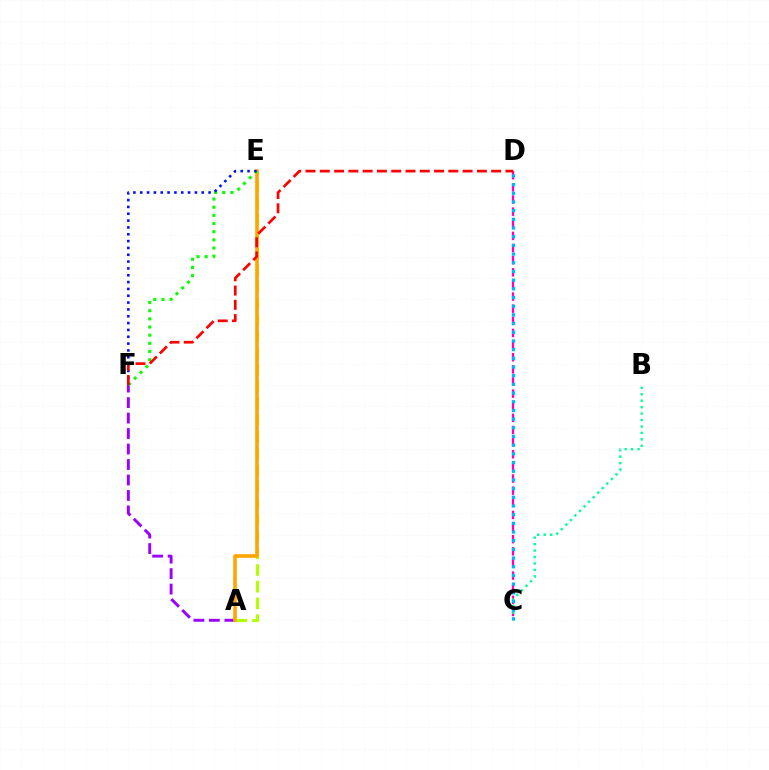{('A', 'E'): [{'color': '#b3ff00', 'line_style': 'dashed', 'thickness': 2.26}, {'color': '#ffa500', 'line_style': 'solid', 'thickness': 2.62}], ('A', 'F'): [{'color': '#9b00ff', 'line_style': 'dashed', 'thickness': 2.1}], ('C', 'D'): [{'color': '#ff00bd', 'line_style': 'dashed', 'thickness': 1.65}, {'color': '#00b5ff', 'line_style': 'dotted', 'thickness': 2.36}], ('E', 'F'): [{'color': '#08ff00', 'line_style': 'dotted', 'thickness': 2.22}, {'color': '#0010ff', 'line_style': 'dotted', 'thickness': 1.86}], ('B', 'C'): [{'color': '#00ff9d', 'line_style': 'dotted', 'thickness': 1.75}], ('D', 'F'): [{'color': '#ff0000', 'line_style': 'dashed', 'thickness': 1.94}]}